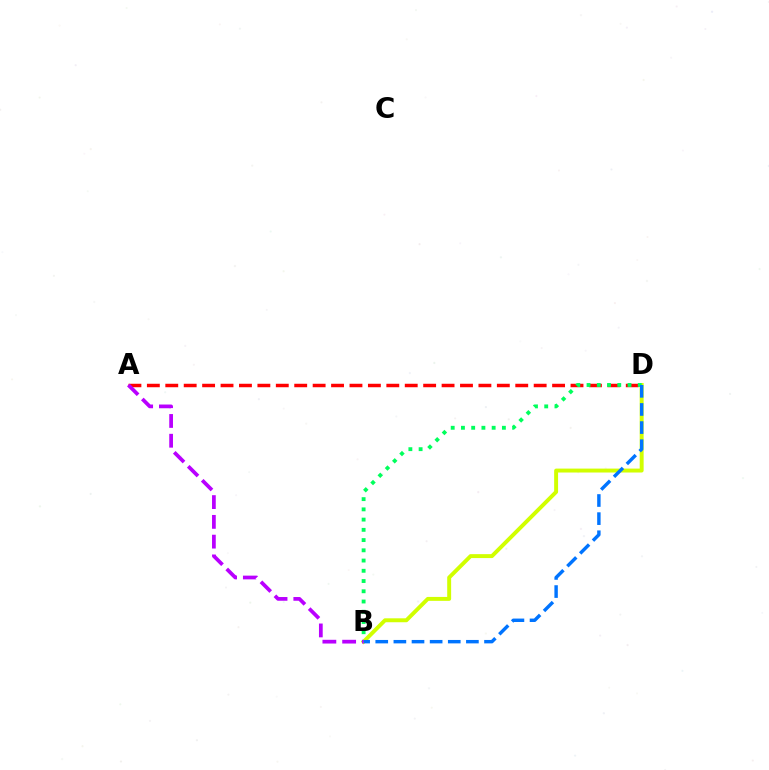{('A', 'D'): [{'color': '#ff0000', 'line_style': 'dashed', 'thickness': 2.5}], ('B', 'D'): [{'color': '#d1ff00', 'line_style': 'solid', 'thickness': 2.83}, {'color': '#00ff5c', 'line_style': 'dotted', 'thickness': 2.78}, {'color': '#0074ff', 'line_style': 'dashed', 'thickness': 2.46}], ('A', 'B'): [{'color': '#b900ff', 'line_style': 'dashed', 'thickness': 2.69}]}